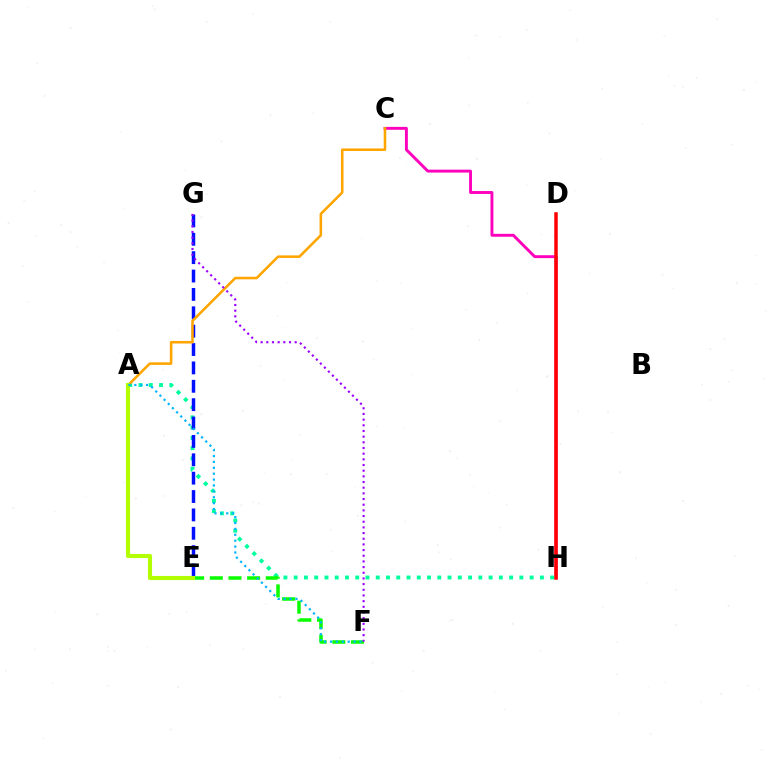{('C', 'H'): [{'color': '#ff00bd', 'line_style': 'solid', 'thickness': 2.09}], ('D', 'H'): [{'color': '#ff0000', 'line_style': 'solid', 'thickness': 2.53}], ('A', 'H'): [{'color': '#00ff9d', 'line_style': 'dotted', 'thickness': 2.79}], ('E', 'G'): [{'color': '#0010ff', 'line_style': 'dashed', 'thickness': 2.5}], ('E', 'F'): [{'color': '#08ff00', 'line_style': 'dashed', 'thickness': 2.53}], ('A', 'C'): [{'color': '#ffa500', 'line_style': 'solid', 'thickness': 1.84}], ('A', 'E'): [{'color': '#b3ff00', 'line_style': 'solid', 'thickness': 2.97}], ('A', 'F'): [{'color': '#00b5ff', 'line_style': 'dotted', 'thickness': 1.6}], ('F', 'G'): [{'color': '#9b00ff', 'line_style': 'dotted', 'thickness': 1.54}]}